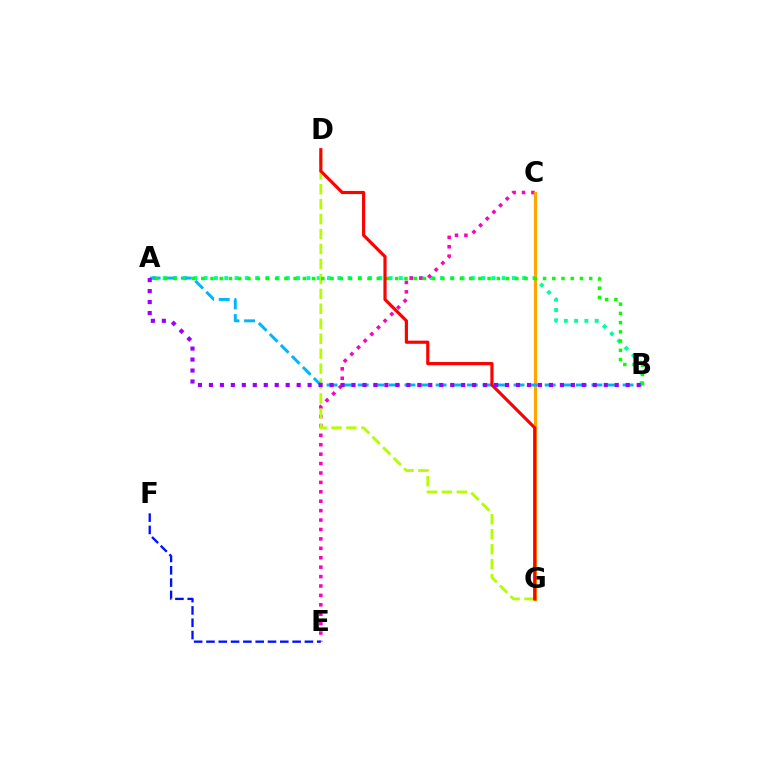{('A', 'B'): [{'color': '#00ff9d', 'line_style': 'dotted', 'thickness': 2.79}, {'color': '#00b5ff', 'line_style': 'dashed', 'thickness': 2.12}, {'color': '#08ff00', 'line_style': 'dotted', 'thickness': 2.51}, {'color': '#9b00ff', 'line_style': 'dotted', 'thickness': 2.98}], ('C', 'E'): [{'color': '#ff00bd', 'line_style': 'dotted', 'thickness': 2.56}], ('D', 'G'): [{'color': '#b3ff00', 'line_style': 'dashed', 'thickness': 2.03}, {'color': '#ff0000', 'line_style': 'solid', 'thickness': 2.28}], ('C', 'G'): [{'color': '#ffa500', 'line_style': 'solid', 'thickness': 2.31}], ('E', 'F'): [{'color': '#0010ff', 'line_style': 'dashed', 'thickness': 1.67}]}